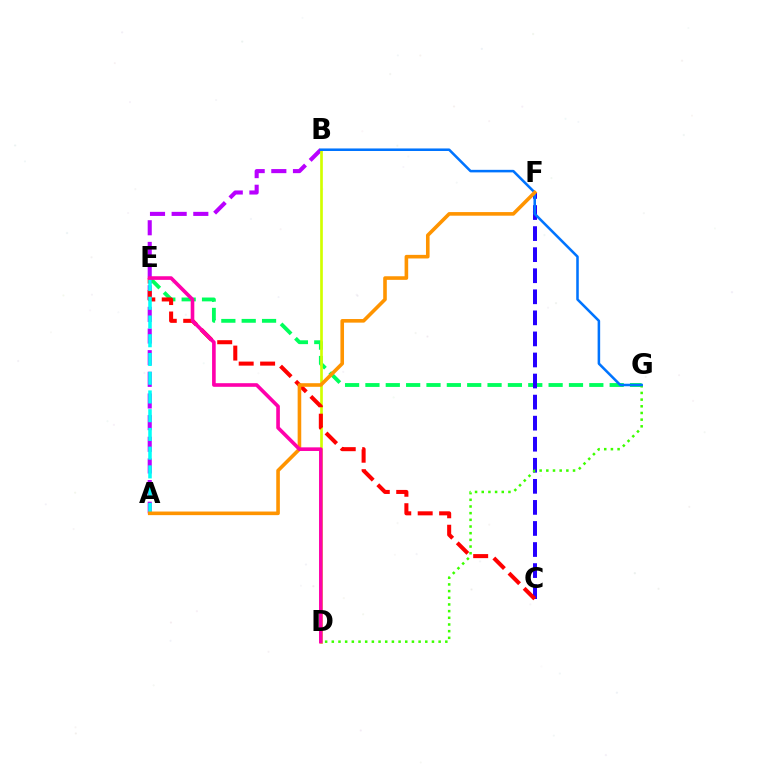{('E', 'G'): [{'color': '#00ff5c', 'line_style': 'dashed', 'thickness': 2.77}], ('C', 'F'): [{'color': '#2500ff', 'line_style': 'dashed', 'thickness': 2.86}], ('A', 'B'): [{'color': '#b900ff', 'line_style': 'dashed', 'thickness': 2.94}], ('B', 'D'): [{'color': '#d1ff00', 'line_style': 'solid', 'thickness': 1.93}], ('C', 'E'): [{'color': '#ff0000', 'line_style': 'dashed', 'thickness': 2.91}], ('D', 'G'): [{'color': '#3dff00', 'line_style': 'dotted', 'thickness': 1.81}], ('A', 'E'): [{'color': '#00fff6', 'line_style': 'dashed', 'thickness': 2.55}], ('B', 'G'): [{'color': '#0074ff', 'line_style': 'solid', 'thickness': 1.83}], ('A', 'F'): [{'color': '#ff9400', 'line_style': 'solid', 'thickness': 2.59}], ('D', 'E'): [{'color': '#ff00ac', 'line_style': 'solid', 'thickness': 2.61}]}